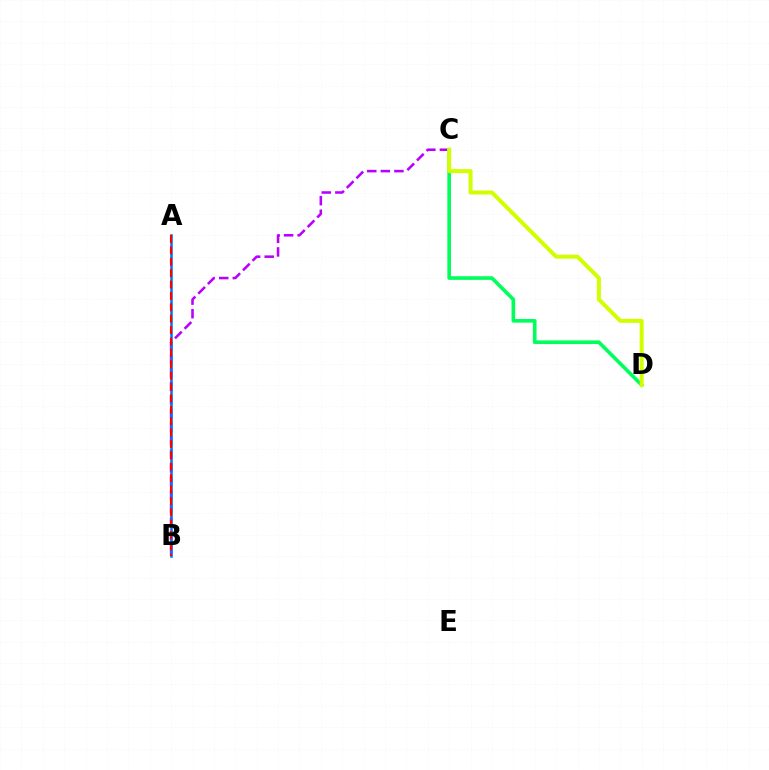{('B', 'C'): [{'color': '#b900ff', 'line_style': 'dashed', 'thickness': 1.85}], ('A', 'B'): [{'color': '#0074ff', 'line_style': 'solid', 'thickness': 1.84}, {'color': '#ff0000', 'line_style': 'dashed', 'thickness': 1.55}], ('C', 'D'): [{'color': '#00ff5c', 'line_style': 'solid', 'thickness': 2.62}, {'color': '#d1ff00', 'line_style': 'solid', 'thickness': 2.89}]}